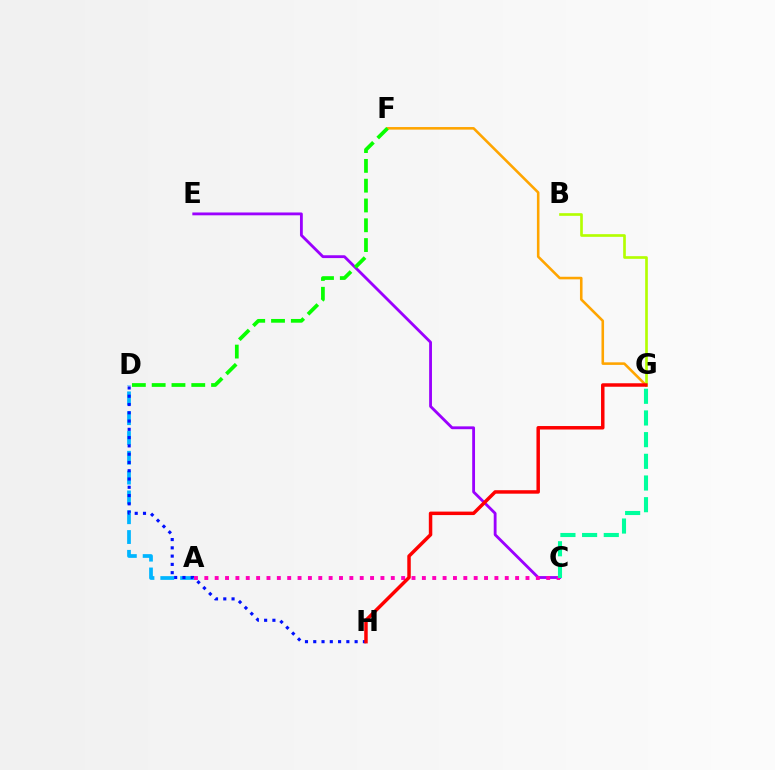{('A', 'D'): [{'color': '#00b5ff', 'line_style': 'dashed', 'thickness': 2.69}], ('C', 'E'): [{'color': '#9b00ff', 'line_style': 'solid', 'thickness': 2.04}], ('F', 'G'): [{'color': '#ffa500', 'line_style': 'solid', 'thickness': 1.86}], ('D', 'H'): [{'color': '#0010ff', 'line_style': 'dotted', 'thickness': 2.25}], ('B', 'G'): [{'color': '#b3ff00', 'line_style': 'solid', 'thickness': 1.91}], ('A', 'C'): [{'color': '#ff00bd', 'line_style': 'dotted', 'thickness': 2.81}], ('C', 'G'): [{'color': '#00ff9d', 'line_style': 'dashed', 'thickness': 2.95}], ('G', 'H'): [{'color': '#ff0000', 'line_style': 'solid', 'thickness': 2.5}], ('D', 'F'): [{'color': '#08ff00', 'line_style': 'dashed', 'thickness': 2.69}]}